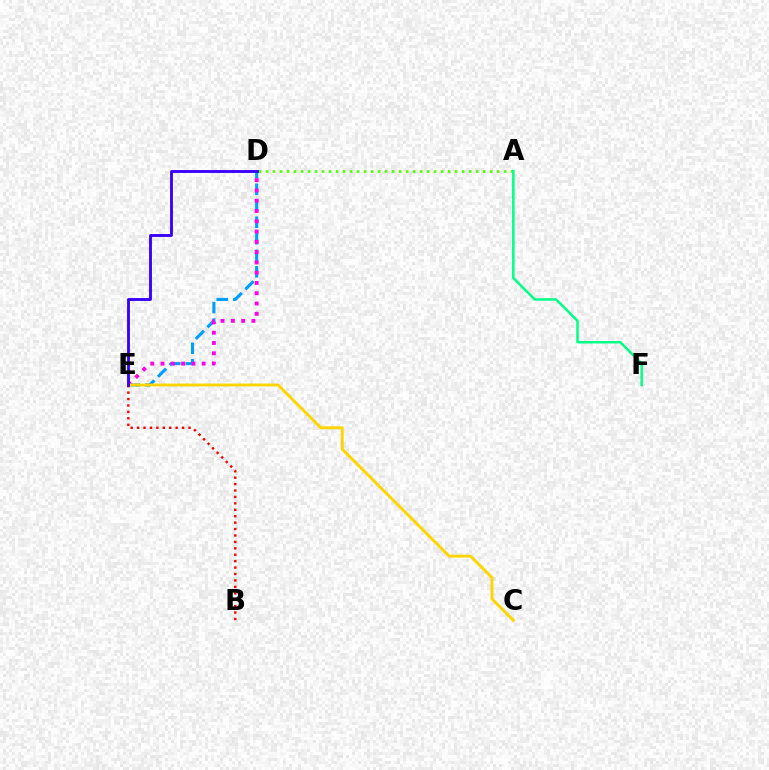{('D', 'E'): [{'color': '#009eff', 'line_style': 'dashed', 'thickness': 2.24}, {'color': '#ff00ed', 'line_style': 'dotted', 'thickness': 2.79}, {'color': '#3700ff', 'line_style': 'solid', 'thickness': 2.06}], ('A', 'D'): [{'color': '#4fff00', 'line_style': 'dotted', 'thickness': 1.9}], ('C', 'E'): [{'color': '#ffd500', 'line_style': 'solid', 'thickness': 2.09}], ('B', 'E'): [{'color': '#ff0000', 'line_style': 'dotted', 'thickness': 1.74}], ('A', 'F'): [{'color': '#00ff86', 'line_style': 'solid', 'thickness': 1.79}]}